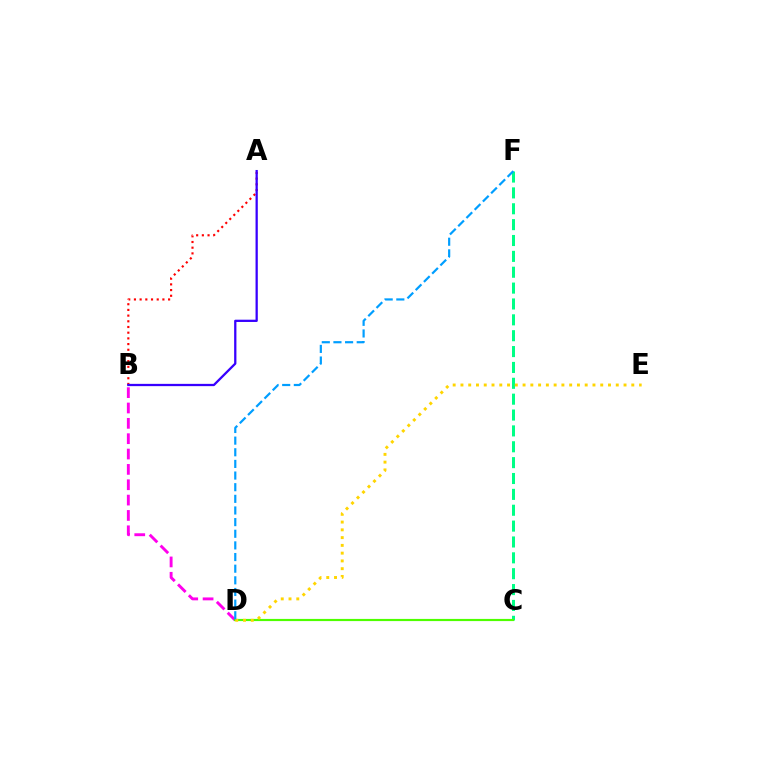{('B', 'D'): [{'color': '#ff00ed', 'line_style': 'dashed', 'thickness': 2.09}], ('A', 'B'): [{'color': '#ff0000', 'line_style': 'dotted', 'thickness': 1.55}, {'color': '#3700ff', 'line_style': 'solid', 'thickness': 1.64}], ('C', 'F'): [{'color': '#00ff86', 'line_style': 'dashed', 'thickness': 2.16}], ('C', 'D'): [{'color': '#4fff00', 'line_style': 'solid', 'thickness': 1.57}], ('D', 'E'): [{'color': '#ffd500', 'line_style': 'dotted', 'thickness': 2.11}], ('D', 'F'): [{'color': '#009eff', 'line_style': 'dashed', 'thickness': 1.58}]}